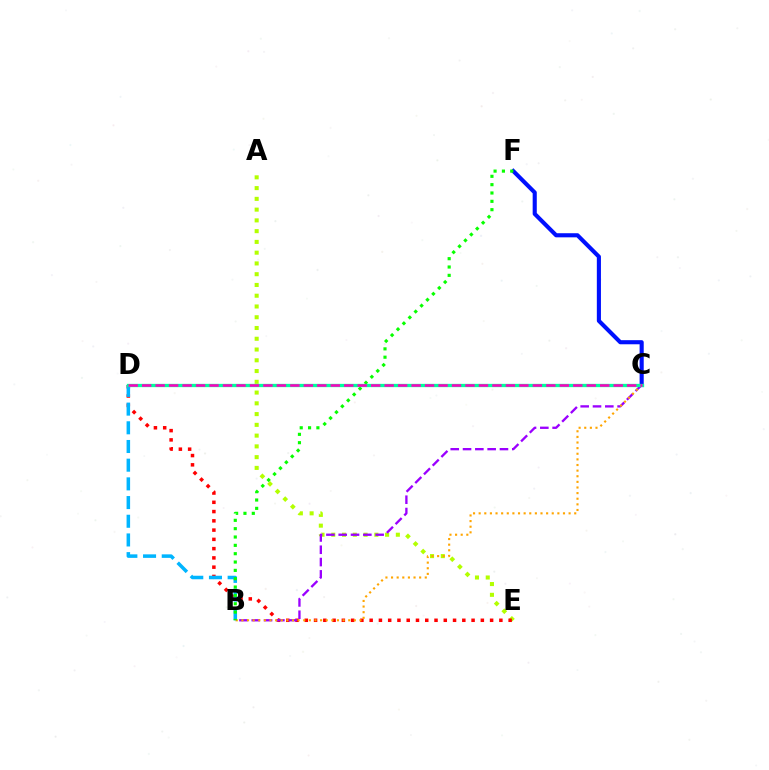{('A', 'E'): [{'color': '#b3ff00', 'line_style': 'dotted', 'thickness': 2.92}], ('D', 'E'): [{'color': '#ff0000', 'line_style': 'dotted', 'thickness': 2.52}], ('B', 'D'): [{'color': '#00b5ff', 'line_style': 'dashed', 'thickness': 2.54}], ('B', 'C'): [{'color': '#9b00ff', 'line_style': 'dashed', 'thickness': 1.67}, {'color': '#ffa500', 'line_style': 'dotted', 'thickness': 1.53}], ('C', 'F'): [{'color': '#0010ff', 'line_style': 'solid', 'thickness': 2.96}], ('B', 'F'): [{'color': '#08ff00', 'line_style': 'dotted', 'thickness': 2.27}], ('C', 'D'): [{'color': '#00ff9d', 'line_style': 'solid', 'thickness': 2.37}, {'color': '#ff00bd', 'line_style': 'dashed', 'thickness': 1.83}]}